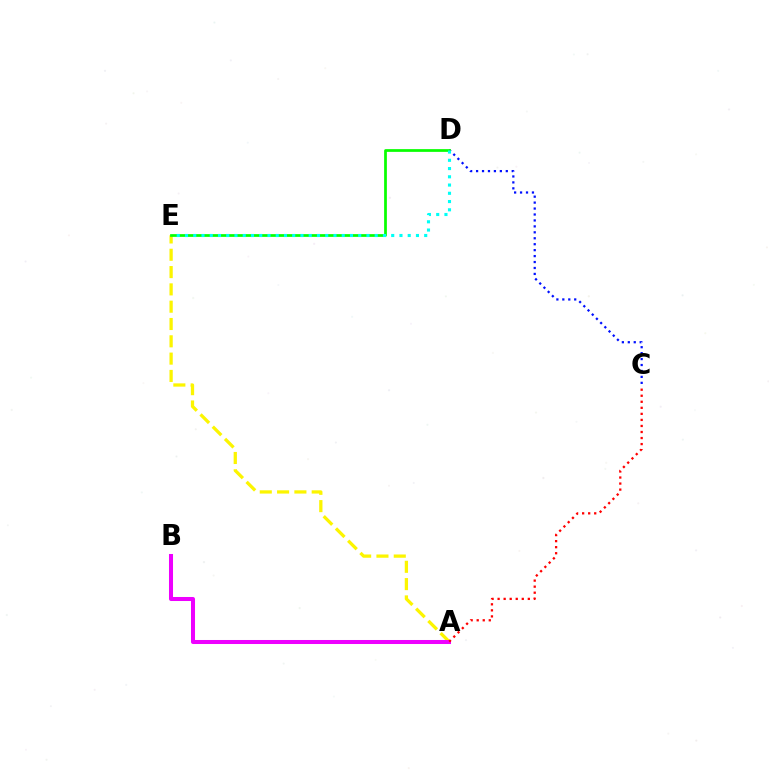{('A', 'E'): [{'color': '#fcf500', 'line_style': 'dashed', 'thickness': 2.35}], ('A', 'B'): [{'color': '#ee00ff', 'line_style': 'solid', 'thickness': 2.9}], ('C', 'D'): [{'color': '#0010ff', 'line_style': 'dotted', 'thickness': 1.61}], ('D', 'E'): [{'color': '#08ff00', 'line_style': 'solid', 'thickness': 1.97}, {'color': '#00fff6', 'line_style': 'dotted', 'thickness': 2.24}], ('A', 'C'): [{'color': '#ff0000', 'line_style': 'dotted', 'thickness': 1.64}]}